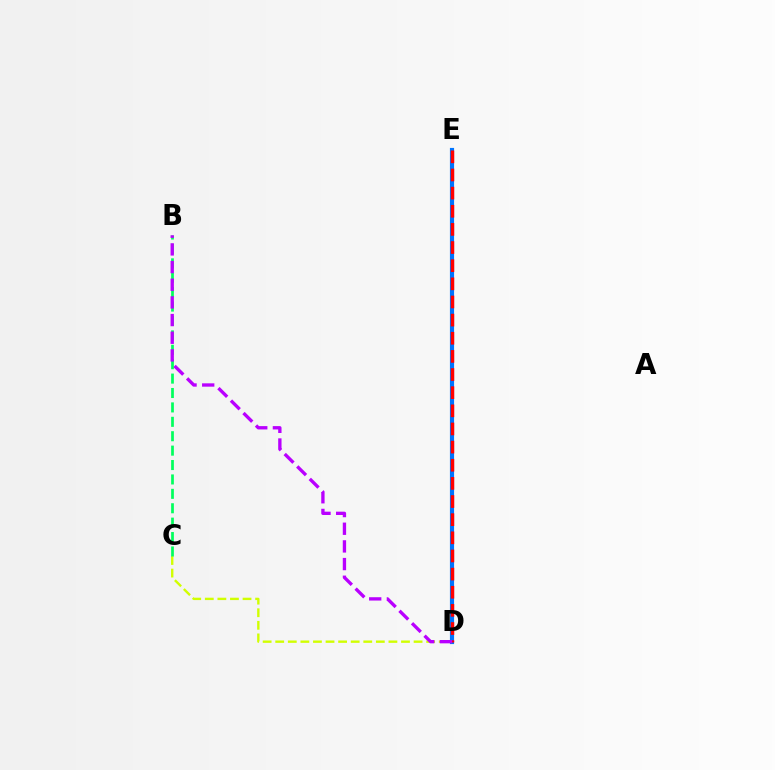{('C', 'D'): [{'color': '#d1ff00', 'line_style': 'dashed', 'thickness': 1.71}], ('B', 'C'): [{'color': '#00ff5c', 'line_style': 'dashed', 'thickness': 1.96}], ('D', 'E'): [{'color': '#0074ff', 'line_style': 'solid', 'thickness': 2.99}, {'color': '#ff0000', 'line_style': 'dashed', 'thickness': 2.46}], ('B', 'D'): [{'color': '#b900ff', 'line_style': 'dashed', 'thickness': 2.4}]}